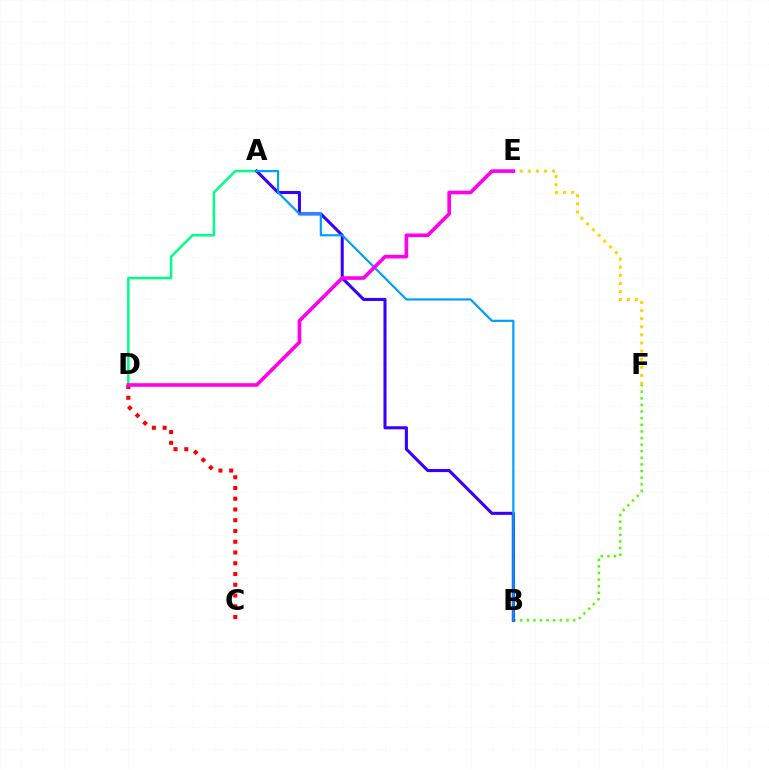{('B', 'F'): [{'color': '#4fff00', 'line_style': 'dotted', 'thickness': 1.8}], ('E', 'F'): [{'color': '#ffd500', 'line_style': 'dotted', 'thickness': 2.2}], ('A', 'D'): [{'color': '#00ff86', 'line_style': 'solid', 'thickness': 1.81}], ('A', 'B'): [{'color': '#3700ff', 'line_style': 'solid', 'thickness': 2.21}, {'color': '#009eff', 'line_style': 'solid', 'thickness': 1.57}], ('C', 'D'): [{'color': '#ff0000', 'line_style': 'dotted', 'thickness': 2.92}], ('D', 'E'): [{'color': '#ff00ed', 'line_style': 'solid', 'thickness': 2.61}]}